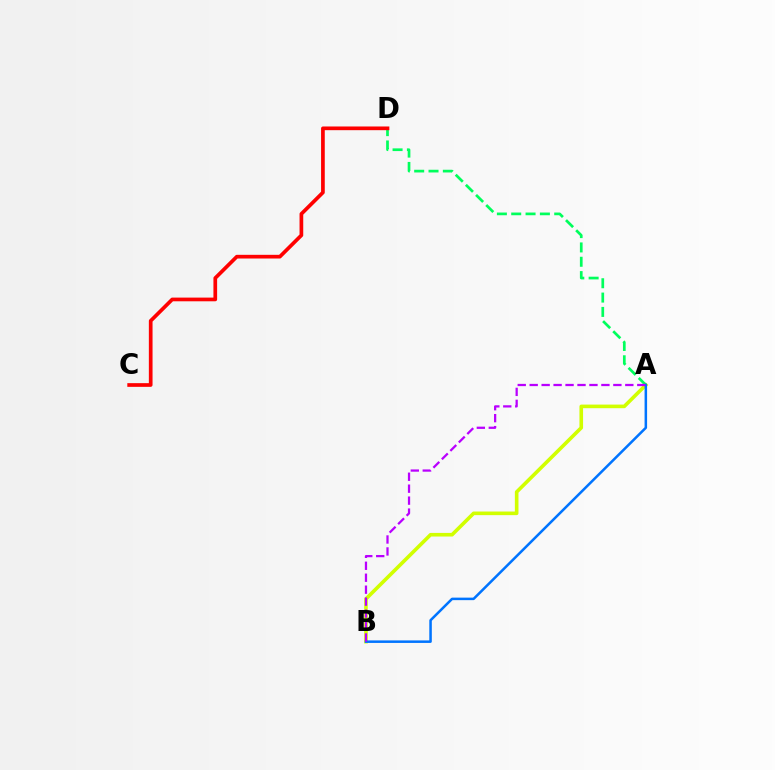{('A', 'B'): [{'color': '#d1ff00', 'line_style': 'solid', 'thickness': 2.6}, {'color': '#0074ff', 'line_style': 'solid', 'thickness': 1.82}, {'color': '#b900ff', 'line_style': 'dashed', 'thickness': 1.62}], ('A', 'D'): [{'color': '#00ff5c', 'line_style': 'dashed', 'thickness': 1.95}], ('C', 'D'): [{'color': '#ff0000', 'line_style': 'solid', 'thickness': 2.66}]}